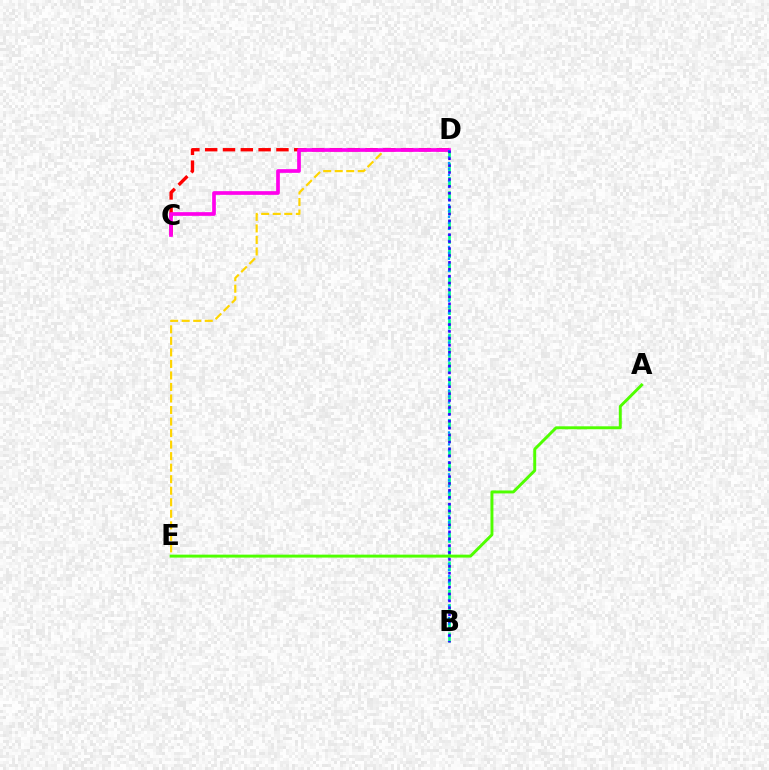{('D', 'E'): [{'color': '#ffd500', 'line_style': 'dashed', 'thickness': 1.57}], ('B', 'D'): [{'color': '#00ff86', 'line_style': 'dashed', 'thickness': 1.93}, {'color': '#009eff', 'line_style': 'dotted', 'thickness': 1.63}, {'color': '#3700ff', 'line_style': 'dotted', 'thickness': 1.88}], ('C', 'D'): [{'color': '#ff0000', 'line_style': 'dashed', 'thickness': 2.42}, {'color': '#ff00ed', 'line_style': 'solid', 'thickness': 2.66}], ('A', 'E'): [{'color': '#4fff00', 'line_style': 'solid', 'thickness': 2.12}]}